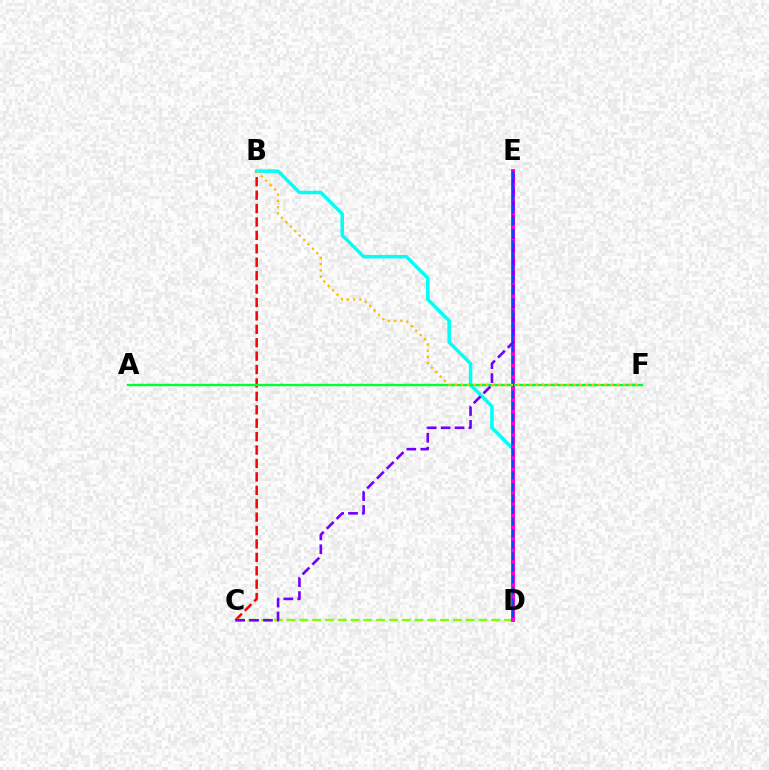{('B', 'C'): [{'color': '#ff0000', 'line_style': 'dashed', 'thickness': 1.82}], ('B', 'D'): [{'color': '#00fff6', 'line_style': 'solid', 'thickness': 2.52}], ('C', 'D'): [{'color': '#84ff00', 'line_style': 'dashed', 'thickness': 1.74}], ('D', 'E'): [{'color': '#ff00cf', 'line_style': 'solid', 'thickness': 2.84}, {'color': '#004bff', 'line_style': 'dashed', 'thickness': 1.57}], ('A', 'F'): [{'color': '#00ff39', 'line_style': 'solid', 'thickness': 1.71}], ('C', 'E'): [{'color': '#7200ff', 'line_style': 'dashed', 'thickness': 1.89}], ('B', 'F'): [{'color': '#ffbd00', 'line_style': 'dotted', 'thickness': 1.69}]}